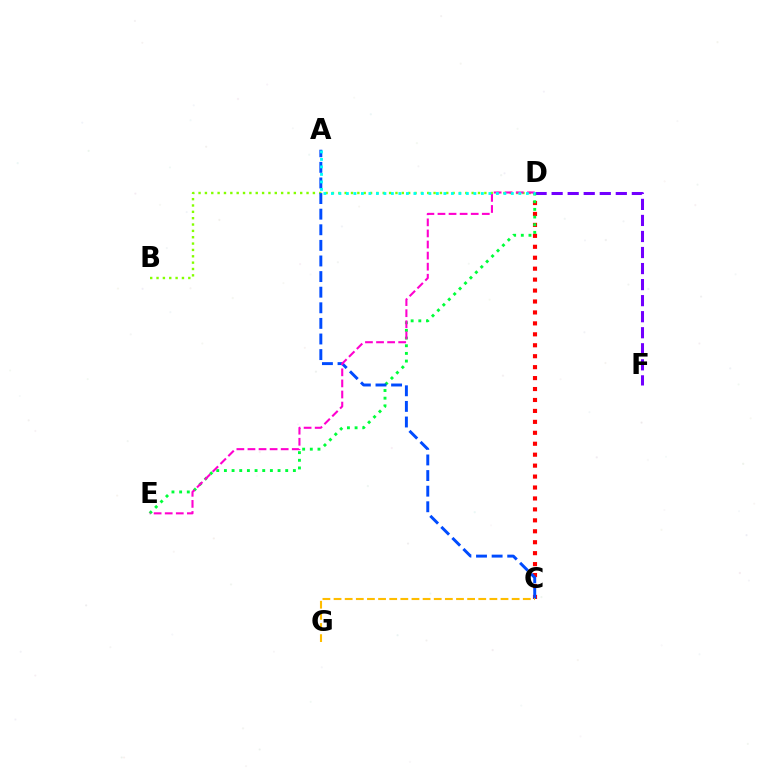{('C', 'D'): [{'color': '#ff0000', 'line_style': 'dotted', 'thickness': 2.97}], ('B', 'D'): [{'color': '#84ff00', 'line_style': 'dotted', 'thickness': 1.73}], ('D', 'F'): [{'color': '#7200ff', 'line_style': 'dashed', 'thickness': 2.18}], ('D', 'E'): [{'color': '#00ff39', 'line_style': 'dotted', 'thickness': 2.08}, {'color': '#ff00cf', 'line_style': 'dashed', 'thickness': 1.5}], ('A', 'C'): [{'color': '#004bff', 'line_style': 'dashed', 'thickness': 2.12}], ('C', 'G'): [{'color': '#ffbd00', 'line_style': 'dashed', 'thickness': 1.51}], ('A', 'D'): [{'color': '#00fff6', 'line_style': 'dotted', 'thickness': 2.04}]}